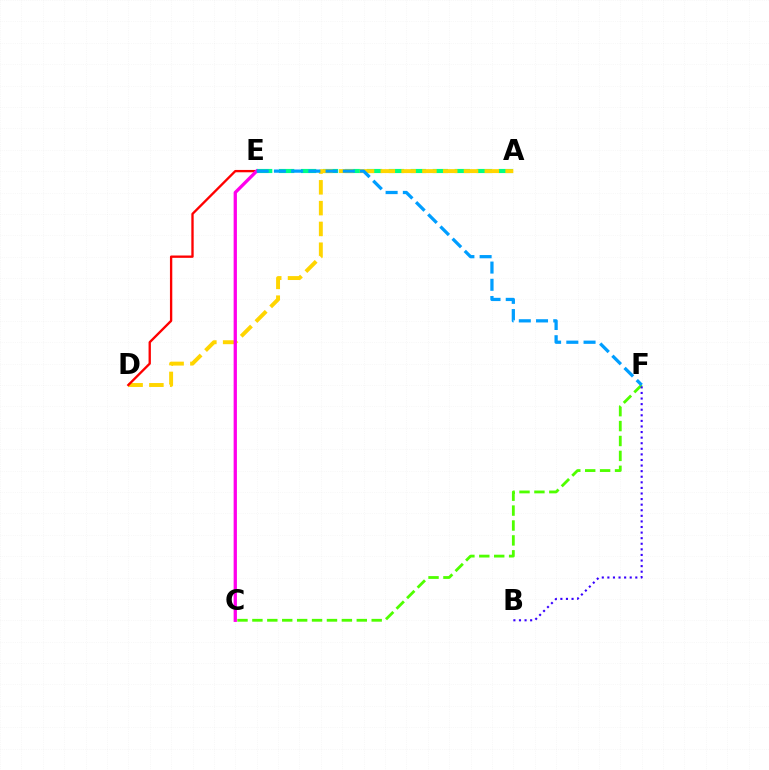{('A', 'E'): [{'color': '#00ff86', 'line_style': 'dashed', 'thickness': 2.98}], ('C', 'F'): [{'color': '#4fff00', 'line_style': 'dashed', 'thickness': 2.03}], ('A', 'D'): [{'color': '#ffd500', 'line_style': 'dashed', 'thickness': 2.83}], ('D', 'E'): [{'color': '#ff0000', 'line_style': 'solid', 'thickness': 1.68}], ('C', 'E'): [{'color': '#ff00ed', 'line_style': 'solid', 'thickness': 2.37}], ('B', 'F'): [{'color': '#3700ff', 'line_style': 'dotted', 'thickness': 1.52}], ('E', 'F'): [{'color': '#009eff', 'line_style': 'dashed', 'thickness': 2.34}]}